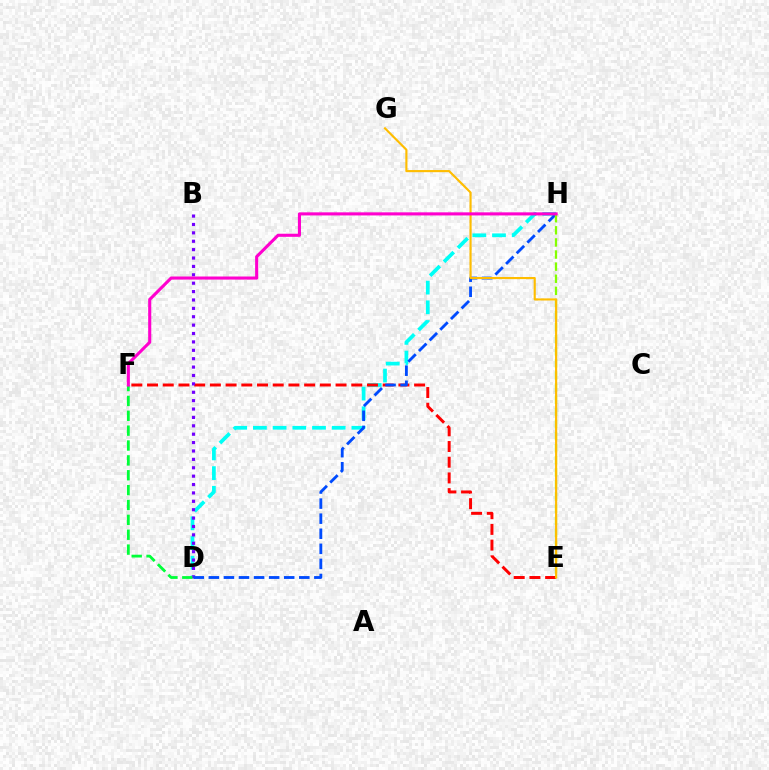{('D', 'H'): [{'color': '#00fff6', 'line_style': 'dashed', 'thickness': 2.68}, {'color': '#004bff', 'line_style': 'dashed', 'thickness': 2.05}], ('E', 'F'): [{'color': '#ff0000', 'line_style': 'dashed', 'thickness': 2.13}], ('B', 'D'): [{'color': '#7200ff', 'line_style': 'dotted', 'thickness': 2.28}], ('E', 'H'): [{'color': '#84ff00', 'line_style': 'dashed', 'thickness': 1.64}], ('E', 'G'): [{'color': '#ffbd00', 'line_style': 'solid', 'thickness': 1.54}], ('D', 'F'): [{'color': '#00ff39', 'line_style': 'dashed', 'thickness': 2.02}], ('F', 'H'): [{'color': '#ff00cf', 'line_style': 'solid', 'thickness': 2.23}]}